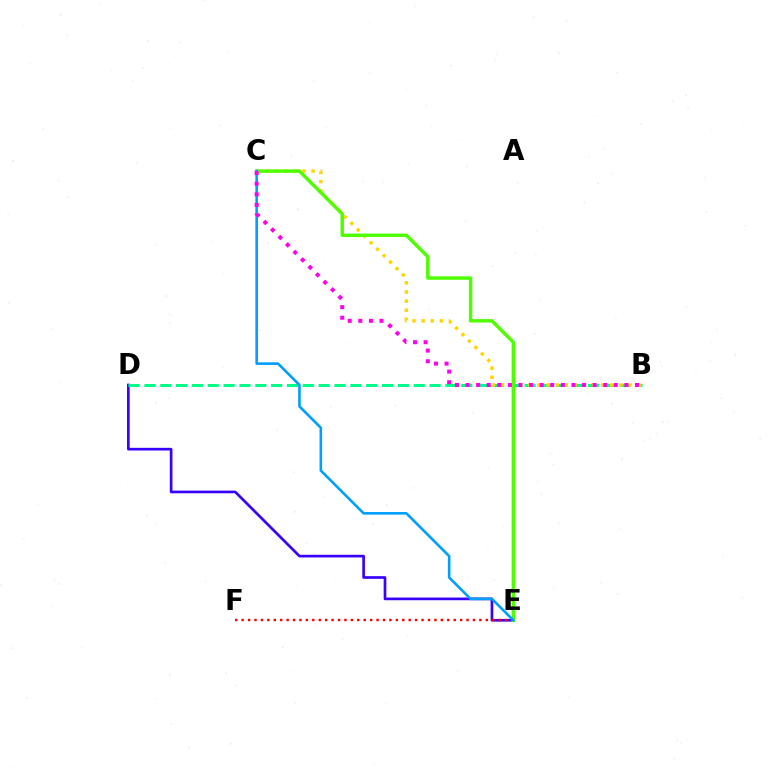{('D', 'E'): [{'color': '#3700ff', 'line_style': 'solid', 'thickness': 1.93}], ('E', 'F'): [{'color': '#ff0000', 'line_style': 'dotted', 'thickness': 1.75}], ('B', 'D'): [{'color': '#00ff86', 'line_style': 'dashed', 'thickness': 2.15}], ('B', 'C'): [{'color': '#ffd500', 'line_style': 'dotted', 'thickness': 2.48}, {'color': '#ff00ed', 'line_style': 'dotted', 'thickness': 2.88}], ('C', 'E'): [{'color': '#4fff00', 'line_style': 'solid', 'thickness': 2.48}, {'color': '#009eff', 'line_style': 'solid', 'thickness': 1.87}]}